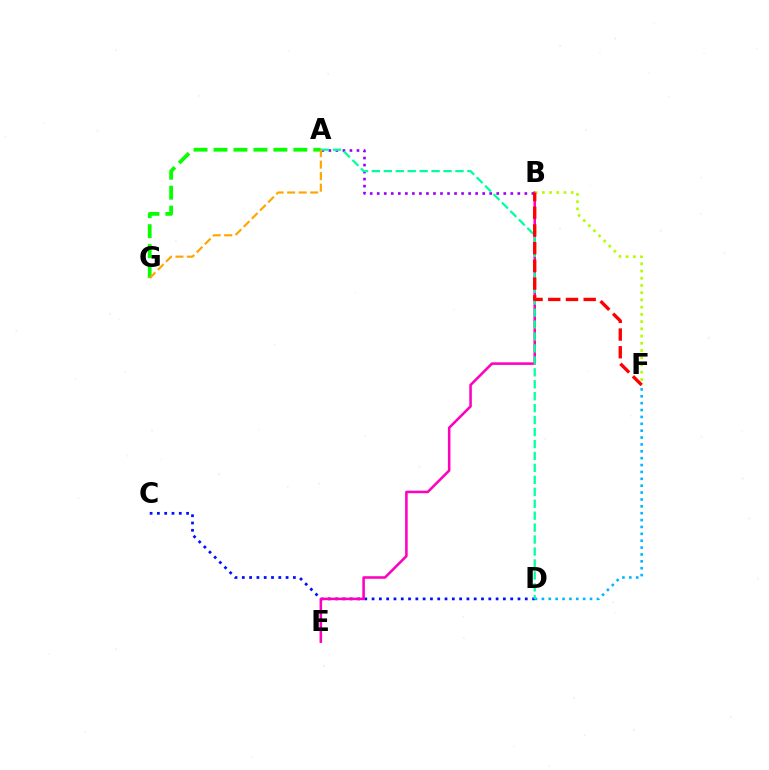{('D', 'F'): [{'color': '#00b5ff', 'line_style': 'dotted', 'thickness': 1.87}], ('C', 'D'): [{'color': '#0010ff', 'line_style': 'dotted', 'thickness': 1.98}], ('B', 'E'): [{'color': '#ff00bd', 'line_style': 'solid', 'thickness': 1.83}], ('A', 'G'): [{'color': '#08ff00', 'line_style': 'dashed', 'thickness': 2.71}, {'color': '#ffa500', 'line_style': 'dashed', 'thickness': 1.57}], ('A', 'B'): [{'color': '#9b00ff', 'line_style': 'dotted', 'thickness': 1.91}], ('A', 'D'): [{'color': '#00ff9d', 'line_style': 'dashed', 'thickness': 1.62}], ('B', 'F'): [{'color': '#b3ff00', 'line_style': 'dotted', 'thickness': 1.96}, {'color': '#ff0000', 'line_style': 'dashed', 'thickness': 2.41}]}